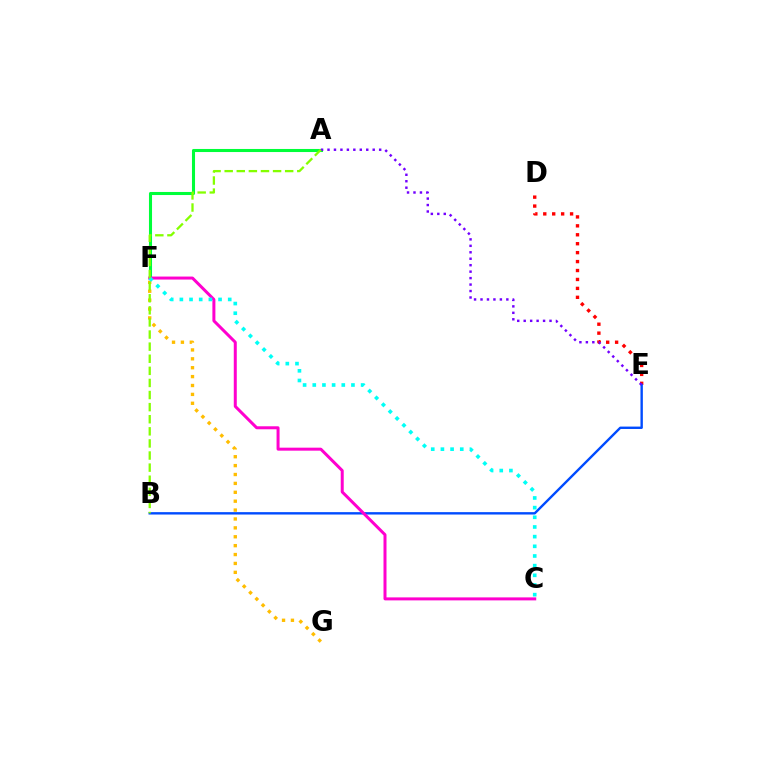{('D', 'E'): [{'color': '#ff0000', 'line_style': 'dotted', 'thickness': 2.43}], ('A', 'F'): [{'color': '#00ff39', 'line_style': 'solid', 'thickness': 2.21}], ('B', 'E'): [{'color': '#004bff', 'line_style': 'solid', 'thickness': 1.72}], ('F', 'G'): [{'color': '#ffbd00', 'line_style': 'dotted', 'thickness': 2.42}], ('A', 'E'): [{'color': '#7200ff', 'line_style': 'dotted', 'thickness': 1.75}], ('C', 'F'): [{'color': '#ff00cf', 'line_style': 'solid', 'thickness': 2.16}, {'color': '#00fff6', 'line_style': 'dotted', 'thickness': 2.63}], ('A', 'B'): [{'color': '#84ff00', 'line_style': 'dashed', 'thickness': 1.64}]}